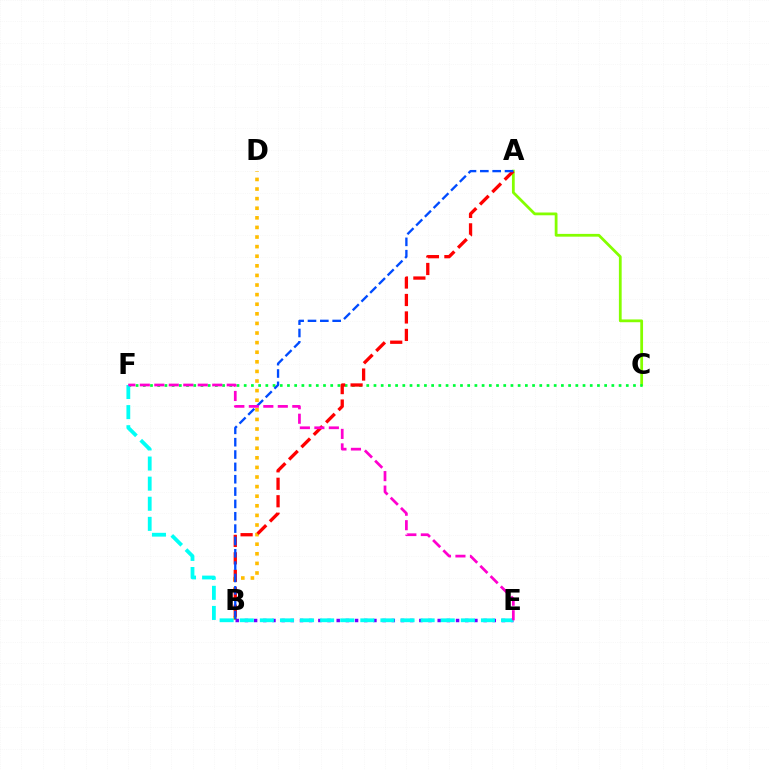{('B', 'D'): [{'color': '#ffbd00', 'line_style': 'dotted', 'thickness': 2.61}], ('A', 'C'): [{'color': '#84ff00', 'line_style': 'solid', 'thickness': 2.0}], ('C', 'F'): [{'color': '#00ff39', 'line_style': 'dotted', 'thickness': 1.96}], ('A', 'B'): [{'color': '#ff0000', 'line_style': 'dashed', 'thickness': 2.37}, {'color': '#004bff', 'line_style': 'dashed', 'thickness': 1.68}], ('B', 'E'): [{'color': '#7200ff', 'line_style': 'dotted', 'thickness': 2.49}], ('E', 'F'): [{'color': '#00fff6', 'line_style': 'dashed', 'thickness': 2.73}, {'color': '#ff00cf', 'line_style': 'dashed', 'thickness': 1.97}]}